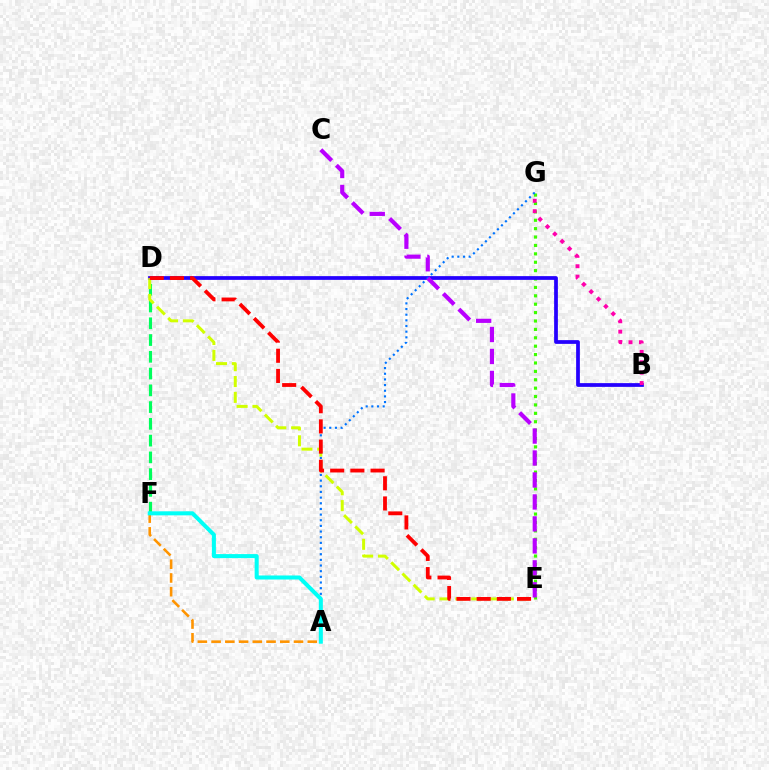{('E', 'G'): [{'color': '#3dff00', 'line_style': 'dotted', 'thickness': 2.28}], ('D', 'F'): [{'color': '#00ff5c', 'line_style': 'dashed', 'thickness': 2.28}], ('B', 'D'): [{'color': '#2500ff', 'line_style': 'solid', 'thickness': 2.69}], ('A', 'F'): [{'color': '#ff9400', 'line_style': 'dashed', 'thickness': 1.87}, {'color': '#00fff6', 'line_style': 'solid', 'thickness': 2.9}], ('D', 'E'): [{'color': '#d1ff00', 'line_style': 'dashed', 'thickness': 2.15}, {'color': '#ff0000', 'line_style': 'dashed', 'thickness': 2.74}], ('A', 'G'): [{'color': '#0074ff', 'line_style': 'dotted', 'thickness': 1.54}], ('C', 'E'): [{'color': '#b900ff', 'line_style': 'dashed', 'thickness': 2.98}], ('B', 'G'): [{'color': '#ff00ac', 'line_style': 'dotted', 'thickness': 2.82}]}